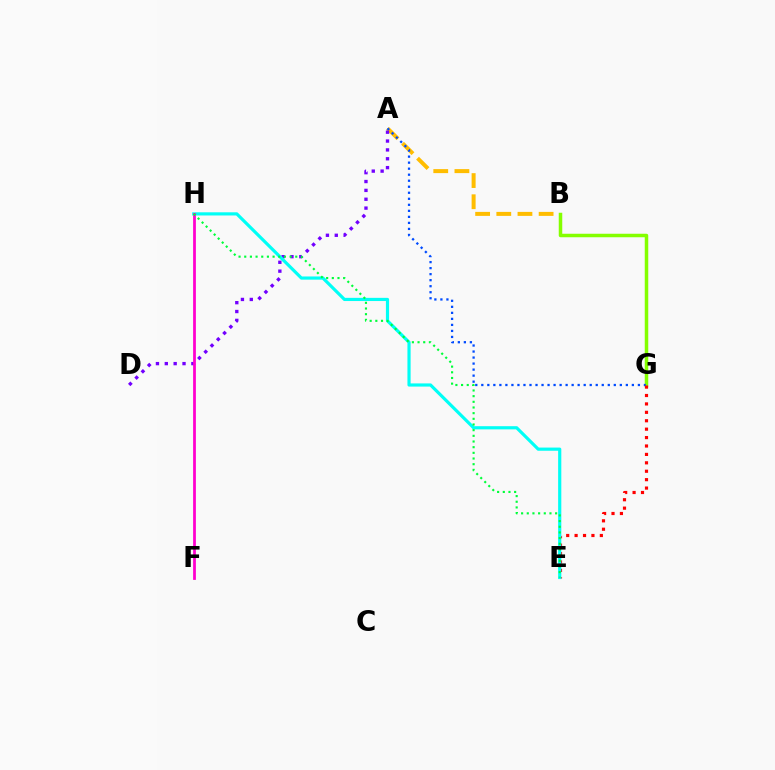{('A', 'B'): [{'color': '#ffbd00', 'line_style': 'dashed', 'thickness': 2.88}], ('B', 'G'): [{'color': '#84ff00', 'line_style': 'solid', 'thickness': 2.52}], ('A', 'G'): [{'color': '#004bff', 'line_style': 'dotted', 'thickness': 1.64}], ('E', 'G'): [{'color': '#ff0000', 'line_style': 'dotted', 'thickness': 2.29}], ('A', 'D'): [{'color': '#7200ff', 'line_style': 'dotted', 'thickness': 2.41}], ('E', 'H'): [{'color': '#00fff6', 'line_style': 'solid', 'thickness': 2.29}, {'color': '#00ff39', 'line_style': 'dotted', 'thickness': 1.54}], ('F', 'H'): [{'color': '#ff00cf', 'line_style': 'solid', 'thickness': 1.99}]}